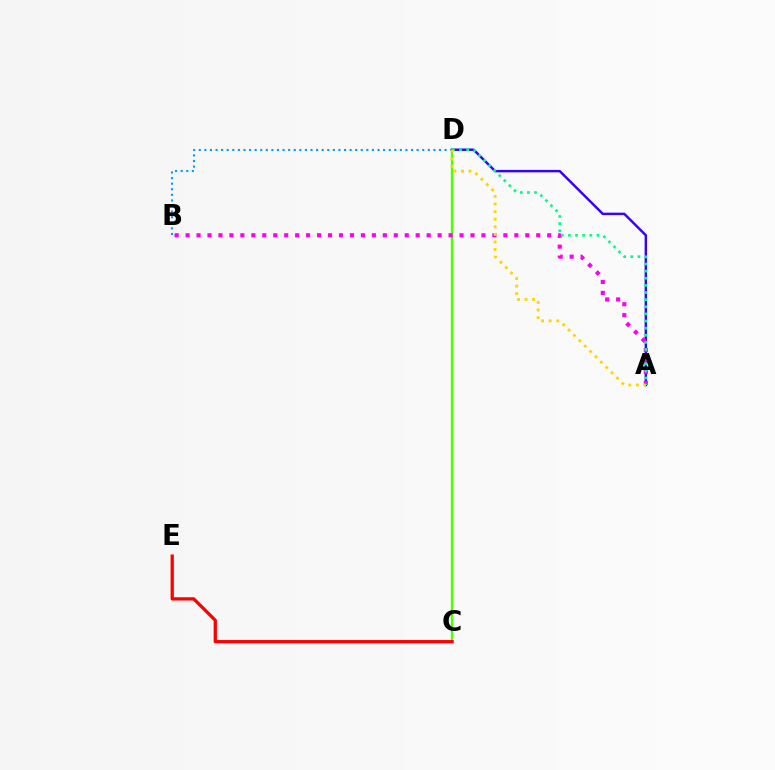{('C', 'D'): [{'color': '#4fff00', 'line_style': 'solid', 'thickness': 1.71}], ('C', 'E'): [{'color': '#ff0000', 'line_style': 'solid', 'thickness': 2.35}], ('A', 'D'): [{'color': '#3700ff', 'line_style': 'solid', 'thickness': 1.77}, {'color': '#00ff86', 'line_style': 'dotted', 'thickness': 1.94}, {'color': '#ffd500', 'line_style': 'dotted', 'thickness': 2.06}], ('A', 'B'): [{'color': '#ff00ed', 'line_style': 'dotted', 'thickness': 2.98}], ('B', 'D'): [{'color': '#009eff', 'line_style': 'dotted', 'thickness': 1.52}]}